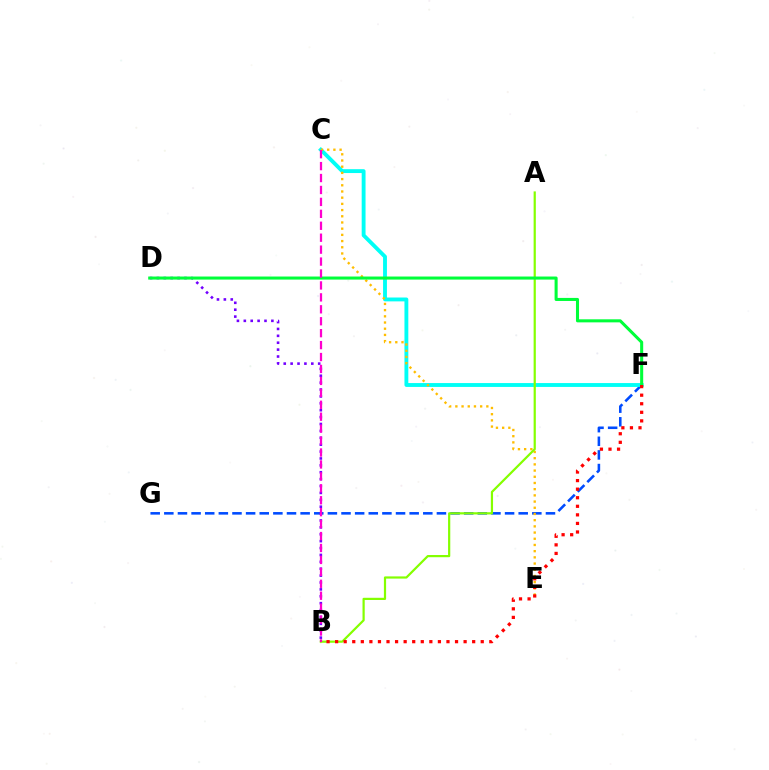{('F', 'G'): [{'color': '#004bff', 'line_style': 'dashed', 'thickness': 1.85}], ('C', 'F'): [{'color': '#00fff6', 'line_style': 'solid', 'thickness': 2.78}], ('C', 'E'): [{'color': '#ffbd00', 'line_style': 'dotted', 'thickness': 1.68}], ('B', 'D'): [{'color': '#7200ff', 'line_style': 'dotted', 'thickness': 1.87}], ('A', 'B'): [{'color': '#84ff00', 'line_style': 'solid', 'thickness': 1.59}], ('D', 'F'): [{'color': '#00ff39', 'line_style': 'solid', 'thickness': 2.2}], ('B', 'C'): [{'color': '#ff00cf', 'line_style': 'dashed', 'thickness': 1.62}], ('B', 'F'): [{'color': '#ff0000', 'line_style': 'dotted', 'thickness': 2.33}]}